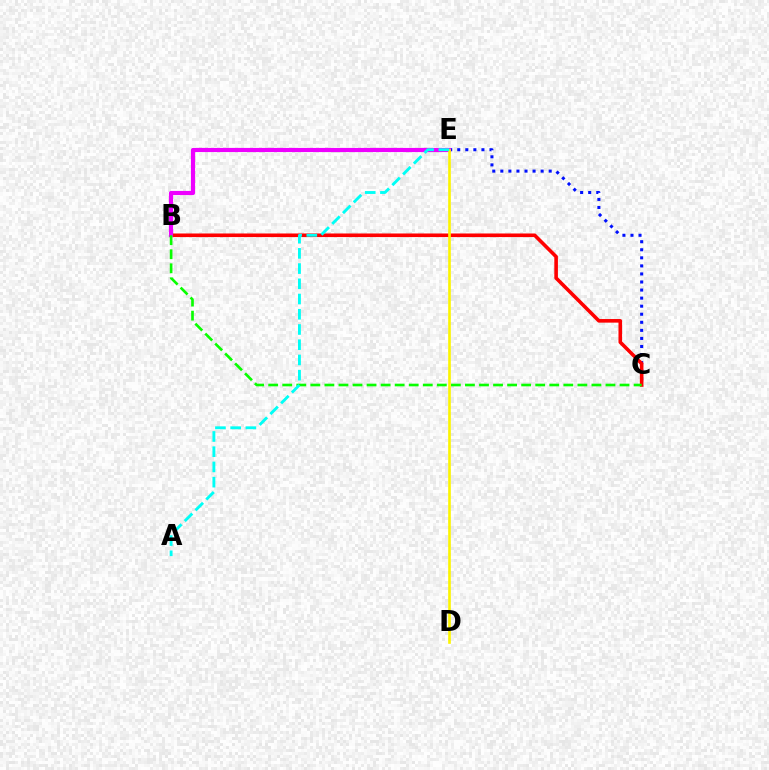{('C', 'E'): [{'color': '#0010ff', 'line_style': 'dotted', 'thickness': 2.19}], ('B', 'C'): [{'color': '#ff0000', 'line_style': 'solid', 'thickness': 2.59}, {'color': '#08ff00', 'line_style': 'dashed', 'thickness': 1.91}], ('B', 'E'): [{'color': '#ee00ff', 'line_style': 'solid', 'thickness': 2.99}], ('D', 'E'): [{'color': '#fcf500', 'line_style': 'solid', 'thickness': 1.9}], ('A', 'E'): [{'color': '#00fff6', 'line_style': 'dashed', 'thickness': 2.07}]}